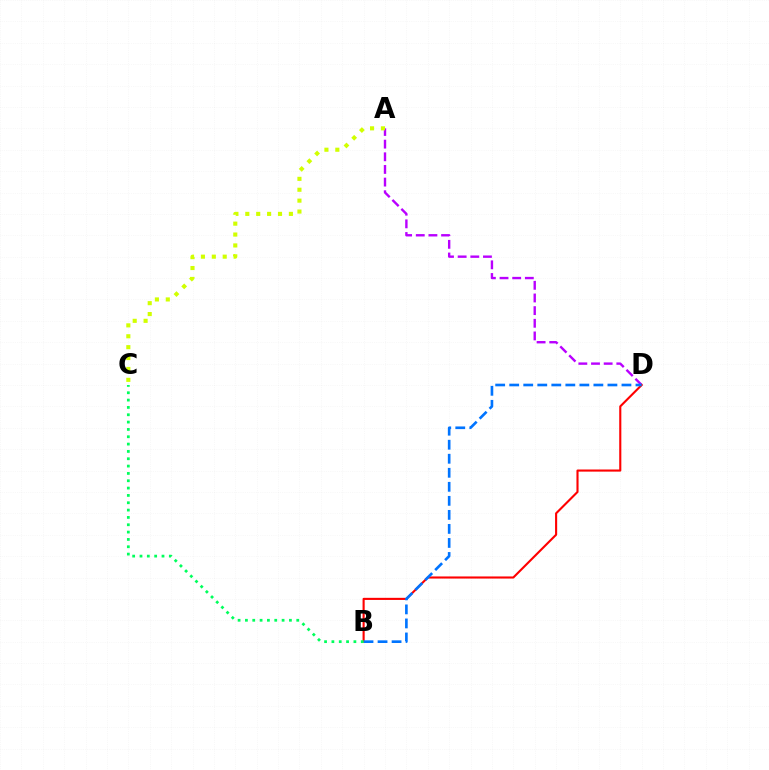{('A', 'D'): [{'color': '#b900ff', 'line_style': 'dashed', 'thickness': 1.72}], ('A', 'C'): [{'color': '#d1ff00', 'line_style': 'dotted', 'thickness': 2.96}], ('B', 'D'): [{'color': '#ff0000', 'line_style': 'solid', 'thickness': 1.52}, {'color': '#0074ff', 'line_style': 'dashed', 'thickness': 1.91}], ('B', 'C'): [{'color': '#00ff5c', 'line_style': 'dotted', 'thickness': 1.99}]}